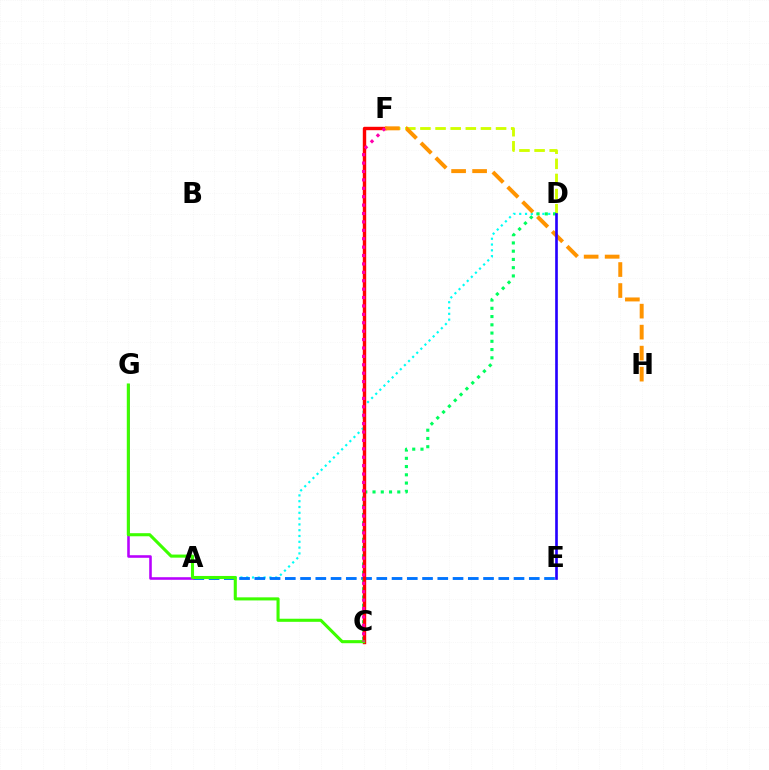{('A', 'D'): [{'color': '#00fff6', 'line_style': 'dotted', 'thickness': 1.58}], ('A', 'E'): [{'color': '#0074ff', 'line_style': 'dashed', 'thickness': 2.07}], ('D', 'F'): [{'color': '#d1ff00', 'line_style': 'dashed', 'thickness': 2.06}], ('C', 'D'): [{'color': '#00ff5c', 'line_style': 'dotted', 'thickness': 2.24}], ('C', 'F'): [{'color': '#ff0000', 'line_style': 'solid', 'thickness': 2.45}, {'color': '#ff00ac', 'line_style': 'dotted', 'thickness': 2.28}], ('A', 'G'): [{'color': '#b900ff', 'line_style': 'solid', 'thickness': 1.86}], ('F', 'H'): [{'color': '#ff9400', 'line_style': 'dashed', 'thickness': 2.85}], ('D', 'E'): [{'color': '#2500ff', 'line_style': 'solid', 'thickness': 1.91}], ('C', 'G'): [{'color': '#3dff00', 'line_style': 'solid', 'thickness': 2.22}]}